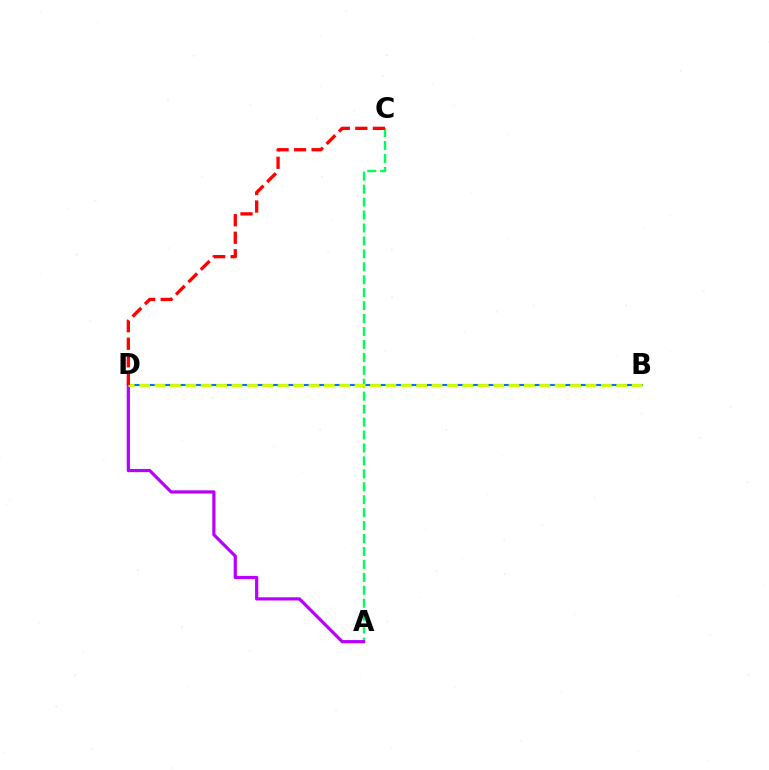{('B', 'D'): [{'color': '#0074ff', 'line_style': 'solid', 'thickness': 1.52}, {'color': '#d1ff00', 'line_style': 'dashed', 'thickness': 2.09}], ('A', 'C'): [{'color': '#00ff5c', 'line_style': 'dashed', 'thickness': 1.76}], ('A', 'D'): [{'color': '#b900ff', 'line_style': 'solid', 'thickness': 2.31}], ('C', 'D'): [{'color': '#ff0000', 'line_style': 'dashed', 'thickness': 2.38}]}